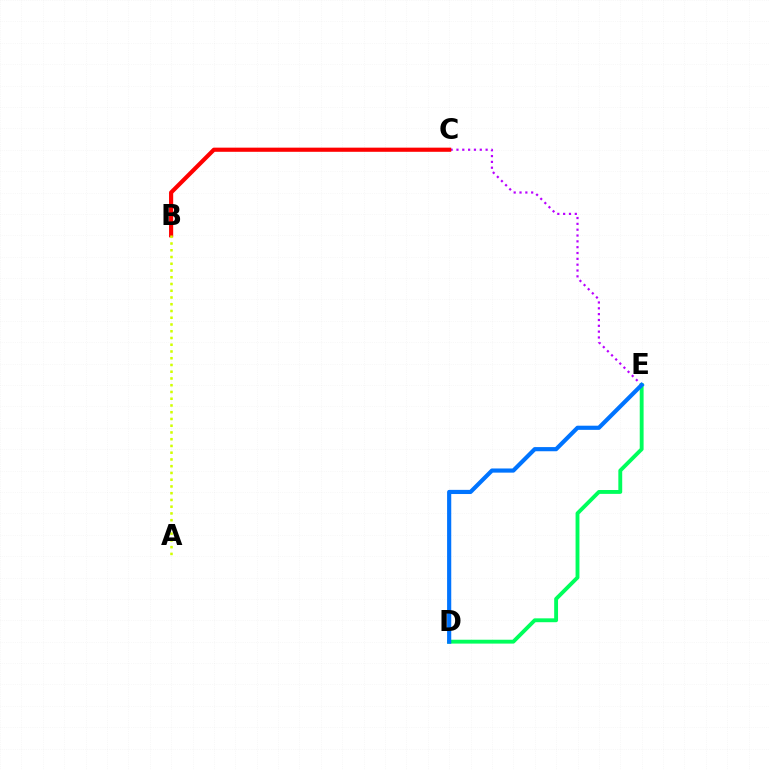{('C', 'E'): [{'color': '#b900ff', 'line_style': 'dotted', 'thickness': 1.58}], ('B', 'C'): [{'color': '#ff0000', 'line_style': 'solid', 'thickness': 2.99}], ('D', 'E'): [{'color': '#00ff5c', 'line_style': 'solid', 'thickness': 2.78}, {'color': '#0074ff', 'line_style': 'solid', 'thickness': 2.99}], ('A', 'B'): [{'color': '#d1ff00', 'line_style': 'dotted', 'thickness': 1.83}]}